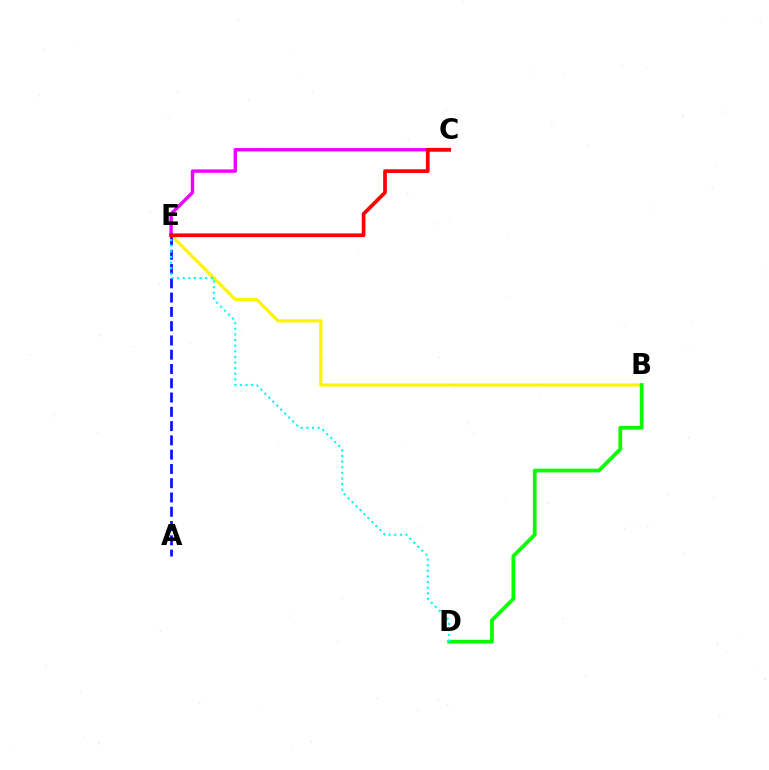{('B', 'E'): [{'color': '#fcf500', 'line_style': 'solid', 'thickness': 2.29}], ('B', 'D'): [{'color': '#08ff00', 'line_style': 'solid', 'thickness': 2.69}], ('C', 'E'): [{'color': '#ee00ff', 'line_style': 'solid', 'thickness': 2.45}, {'color': '#ff0000', 'line_style': 'solid', 'thickness': 2.66}], ('A', 'E'): [{'color': '#0010ff', 'line_style': 'dashed', 'thickness': 1.94}], ('D', 'E'): [{'color': '#00fff6', 'line_style': 'dotted', 'thickness': 1.53}]}